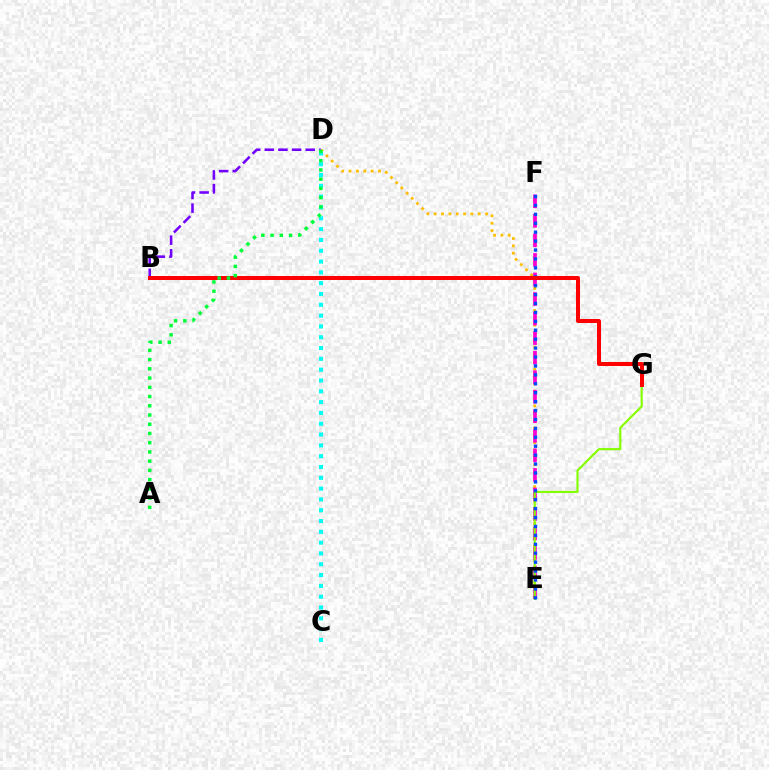{('D', 'E'): [{'color': '#ffbd00', 'line_style': 'dotted', 'thickness': 2.0}], ('E', 'F'): [{'color': '#ff00cf', 'line_style': 'dashed', 'thickness': 2.66}, {'color': '#004bff', 'line_style': 'dotted', 'thickness': 2.42}], ('E', 'G'): [{'color': '#84ff00', 'line_style': 'solid', 'thickness': 1.55}], ('C', 'D'): [{'color': '#00fff6', 'line_style': 'dotted', 'thickness': 2.94}], ('B', 'D'): [{'color': '#7200ff', 'line_style': 'dashed', 'thickness': 1.85}], ('B', 'G'): [{'color': '#ff0000', 'line_style': 'solid', 'thickness': 2.89}], ('A', 'D'): [{'color': '#00ff39', 'line_style': 'dotted', 'thickness': 2.51}]}